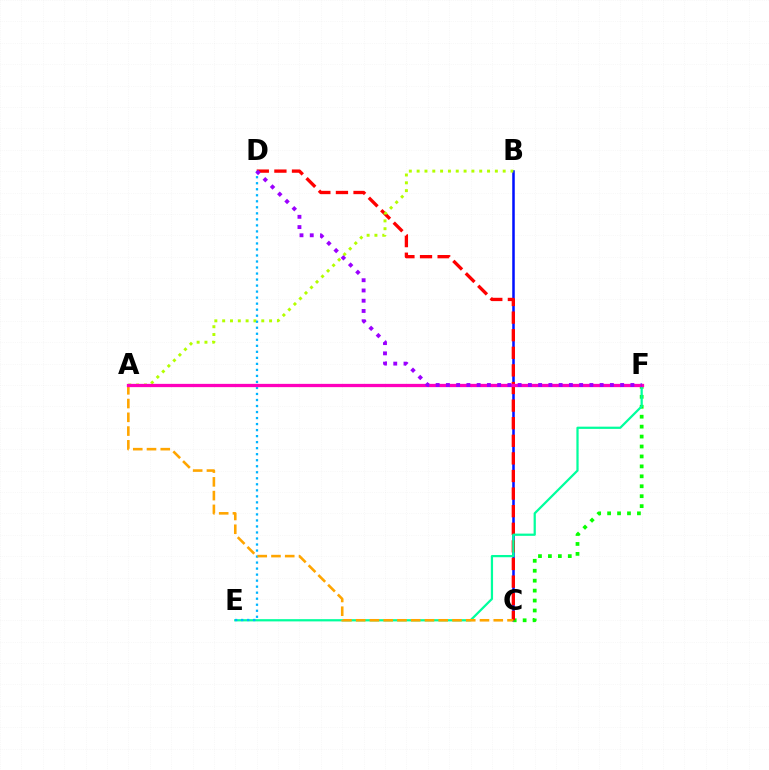{('B', 'C'): [{'color': '#0010ff', 'line_style': 'solid', 'thickness': 1.82}], ('C', 'F'): [{'color': '#08ff00', 'line_style': 'dotted', 'thickness': 2.7}], ('C', 'D'): [{'color': '#ff0000', 'line_style': 'dashed', 'thickness': 2.39}], ('A', 'B'): [{'color': '#b3ff00', 'line_style': 'dotted', 'thickness': 2.13}], ('E', 'F'): [{'color': '#00ff9d', 'line_style': 'solid', 'thickness': 1.61}], ('D', 'E'): [{'color': '#00b5ff', 'line_style': 'dotted', 'thickness': 1.64}], ('A', 'C'): [{'color': '#ffa500', 'line_style': 'dashed', 'thickness': 1.87}], ('A', 'F'): [{'color': '#ff00bd', 'line_style': 'solid', 'thickness': 2.36}], ('D', 'F'): [{'color': '#9b00ff', 'line_style': 'dotted', 'thickness': 2.78}]}